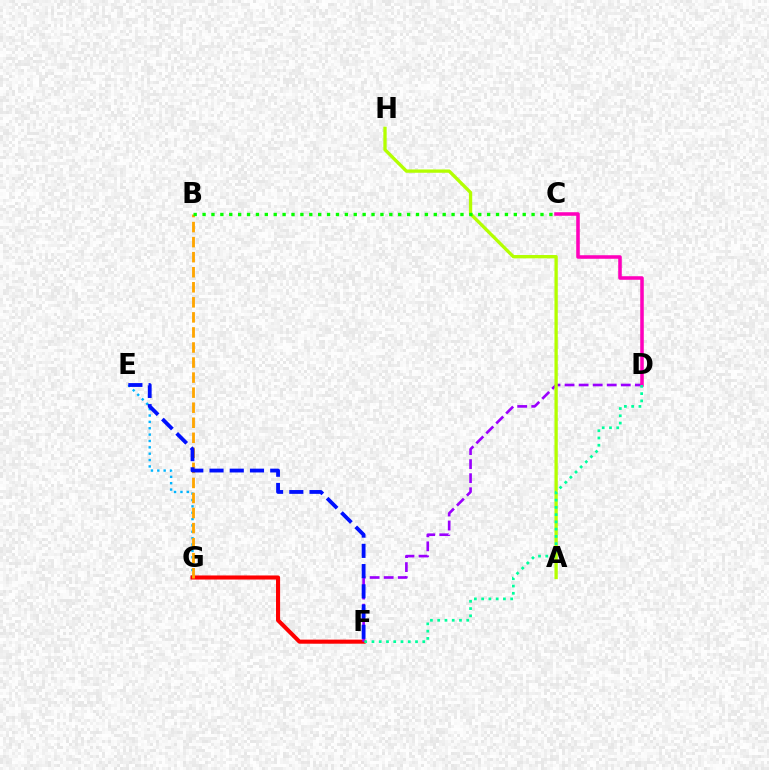{('E', 'G'): [{'color': '#00b5ff', 'line_style': 'dotted', 'thickness': 1.73}], ('F', 'G'): [{'color': '#ff0000', 'line_style': 'solid', 'thickness': 2.94}], ('D', 'F'): [{'color': '#9b00ff', 'line_style': 'dashed', 'thickness': 1.91}, {'color': '#00ff9d', 'line_style': 'dotted', 'thickness': 1.97}], ('C', 'D'): [{'color': '#ff00bd', 'line_style': 'solid', 'thickness': 2.55}], ('A', 'H'): [{'color': '#b3ff00', 'line_style': 'solid', 'thickness': 2.38}], ('B', 'G'): [{'color': '#ffa500', 'line_style': 'dashed', 'thickness': 2.04}], ('E', 'F'): [{'color': '#0010ff', 'line_style': 'dashed', 'thickness': 2.75}], ('B', 'C'): [{'color': '#08ff00', 'line_style': 'dotted', 'thickness': 2.42}]}